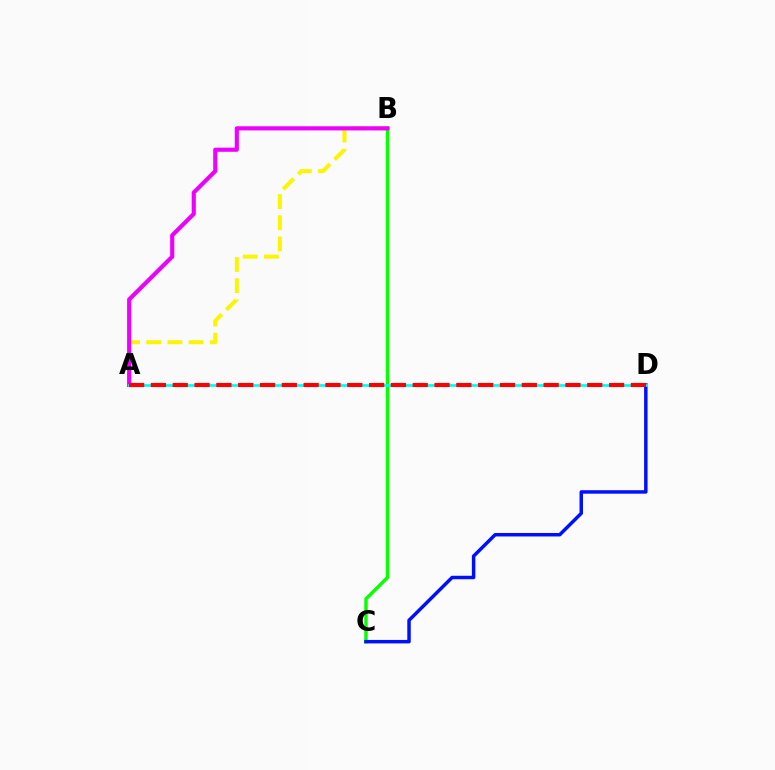{('A', 'B'): [{'color': '#fcf500', 'line_style': 'dashed', 'thickness': 2.88}, {'color': '#ee00ff', 'line_style': 'solid', 'thickness': 2.97}], ('B', 'C'): [{'color': '#08ff00', 'line_style': 'solid', 'thickness': 2.45}], ('C', 'D'): [{'color': '#0010ff', 'line_style': 'solid', 'thickness': 2.5}], ('A', 'D'): [{'color': '#00fff6', 'line_style': 'solid', 'thickness': 1.98}, {'color': '#ff0000', 'line_style': 'dashed', 'thickness': 2.96}]}